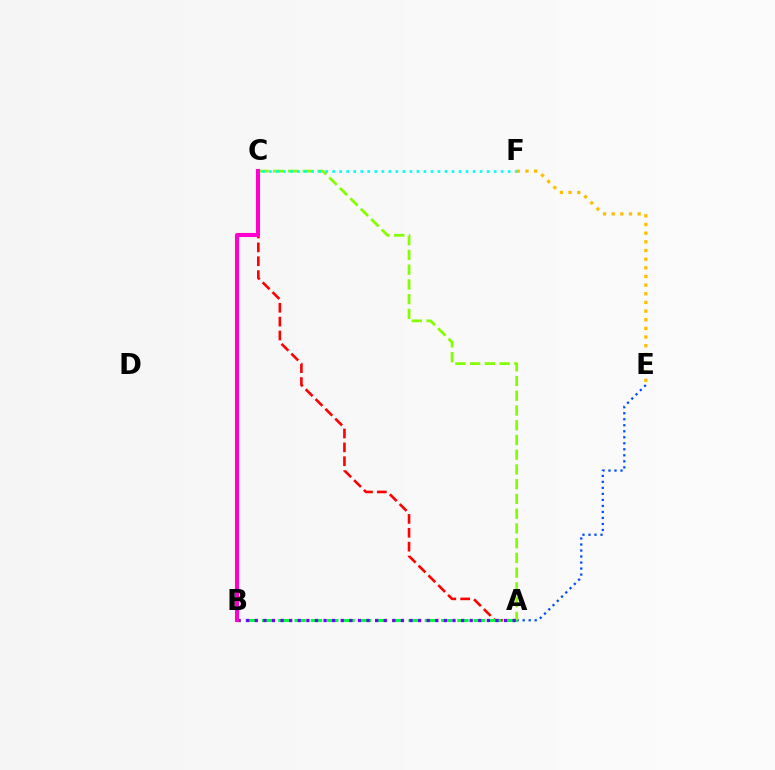{('A', 'E'): [{'color': '#004bff', 'line_style': 'dotted', 'thickness': 1.63}], ('A', 'C'): [{'color': '#ff0000', 'line_style': 'dashed', 'thickness': 1.88}, {'color': '#84ff00', 'line_style': 'dashed', 'thickness': 2.0}], ('A', 'B'): [{'color': '#00ff39', 'line_style': 'dashed', 'thickness': 2.21}, {'color': '#7200ff', 'line_style': 'dotted', 'thickness': 2.34}], ('C', 'F'): [{'color': '#00fff6', 'line_style': 'dotted', 'thickness': 1.91}], ('B', 'C'): [{'color': '#ff00cf', 'line_style': 'solid', 'thickness': 2.93}], ('E', 'F'): [{'color': '#ffbd00', 'line_style': 'dotted', 'thickness': 2.35}]}